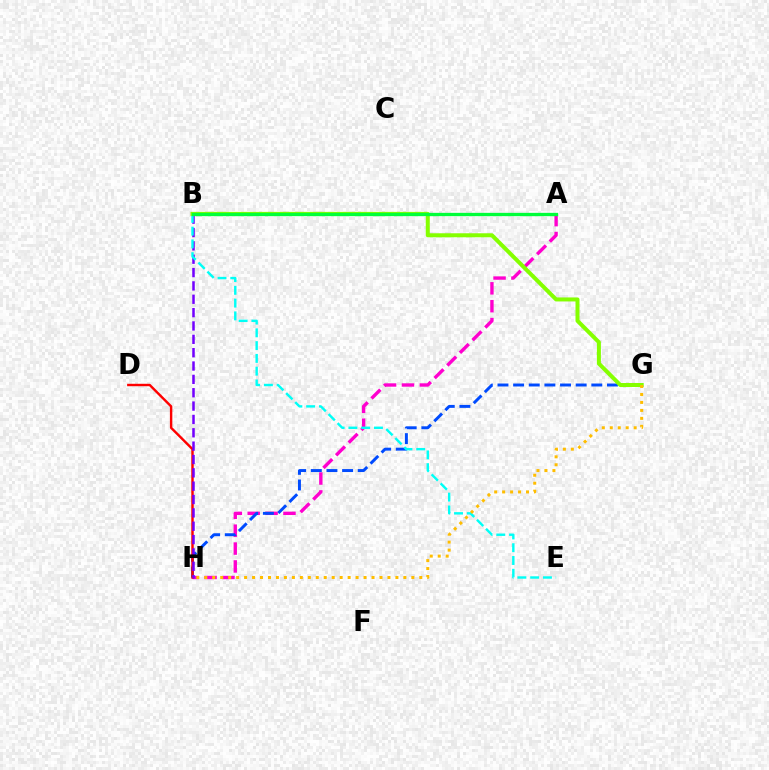{('A', 'H'): [{'color': '#ff00cf', 'line_style': 'dashed', 'thickness': 2.43}], ('G', 'H'): [{'color': '#004bff', 'line_style': 'dashed', 'thickness': 2.12}, {'color': '#ffbd00', 'line_style': 'dotted', 'thickness': 2.16}], ('D', 'H'): [{'color': '#ff0000', 'line_style': 'solid', 'thickness': 1.74}], ('B', 'H'): [{'color': '#7200ff', 'line_style': 'dashed', 'thickness': 1.81}], ('B', 'E'): [{'color': '#00fff6', 'line_style': 'dashed', 'thickness': 1.74}], ('B', 'G'): [{'color': '#84ff00', 'line_style': 'solid', 'thickness': 2.89}], ('A', 'B'): [{'color': '#00ff39', 'line_style': 'solid', 'thickness': 2.38}]}